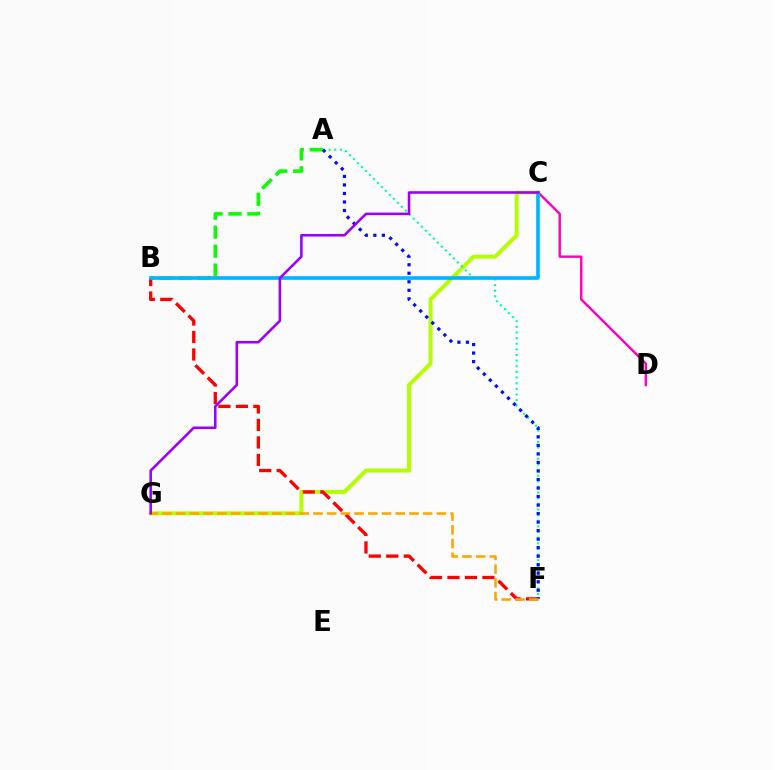{('C', 'G'): [{'color': '#b3ff00', 'line_style': 'solid', 'thickness': 2.84}, {'color': '#9b00ff', 'line_style': 'solid', 'thickness': 1.85}], ('A', 'F'): [{'color': '#00ff9d', 'line_style': 'dotted', 'thickness': 1.53}, {'color': '#0010ff', 'line_style': 'dotted', 'thickness': 2.31}], ('C', 'D'): [{'color': '#ff00bd', 'line_style': 'solid', 'thickness': 1.73}], ('A', 'B'): [{'color': '#08ff00', 'line_style': 'dashed', 'thickness': 2.58}], ('B', 'F'): [{'color': '#ff0000', 'line_style': 'dashed', 'thickness': 2.38}], ('F', 'G'): [{'color': '#ffa500', 'line_style': 'dashed', 'thickness': 1.86}], ('B', 'C'): [{'color': '#00b5ff', 'line_style': 'solid', 'thickness': 2.62}]}